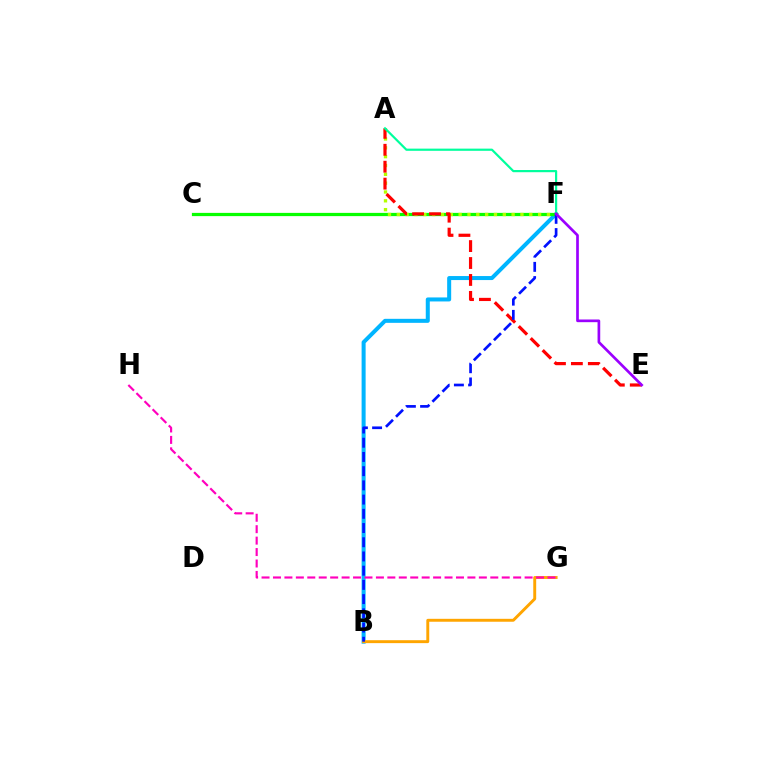{('B', 'F'): [{'color': '#00b5ff', 'line_style': 'solid', 'thickness': 2.89}, {'color': '#0010ff', 'line_style': 'dashed', 'thickness': 1.93}], ('C', 'F'): [{'color': '#08ff00', 'line_style': 'solid', 'thickness': 2.33}], ('A', 'F'): [{'color': '#b3ff00', 'line_style': 'dotted', 'thickness': 2.4}, {'color': '#00ff9d', 'line_style': 'solid', 'thickness': 1.58}], ('B', 'G'): [{'color': '#ffa500', 'line_style': 'solid', 'thickness': 2.11}], ('A', 'E'): [{'color': '#ff0000', 'line_style': 'dashed', 'thickness': 2.3}], ('G', 'H'): [{'color': '#ff00bd', 'line_style': 'dashed', 'thickness': 1.55}], ('E', 'F'): [{'color': '#9b00ff', 'line_style': 'solid', 'thickness': 1.93}]}